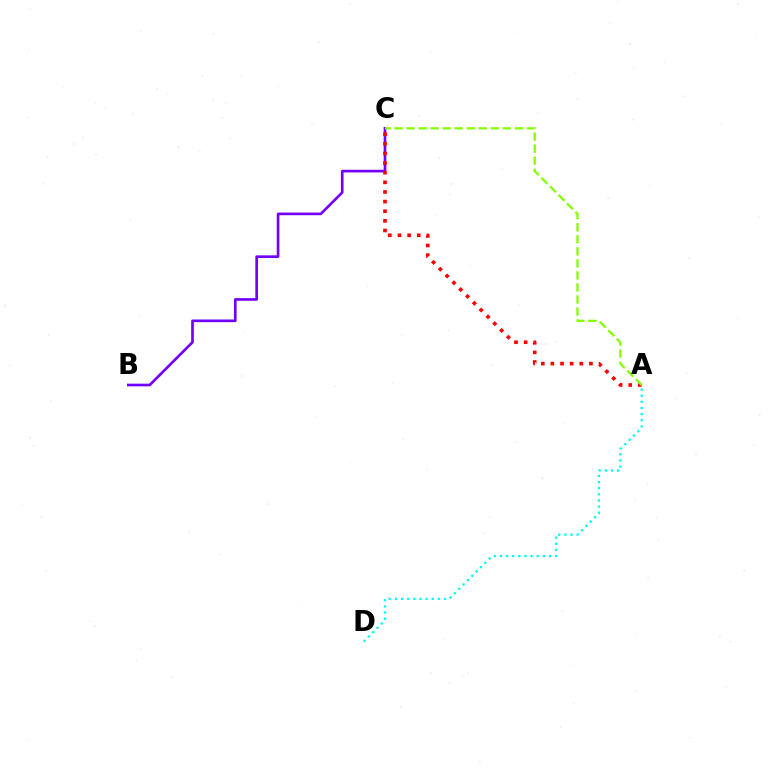{('B', 'C'): [{'color': '#7200ff', 'line_style': 'solid', 'thickness': 1.92}], ('A', 'C'): [{'color': '#ff0000', 'line_style': 'dotted', 'thickness': 2.62}, {'color': '#84ff00', 'line_style': 'dashed', 'thickness': 1.64}], ('A', 'D'): [{'color': '#00fff6', 'line_style': 'dotted', 'thickness': 1.67}]}